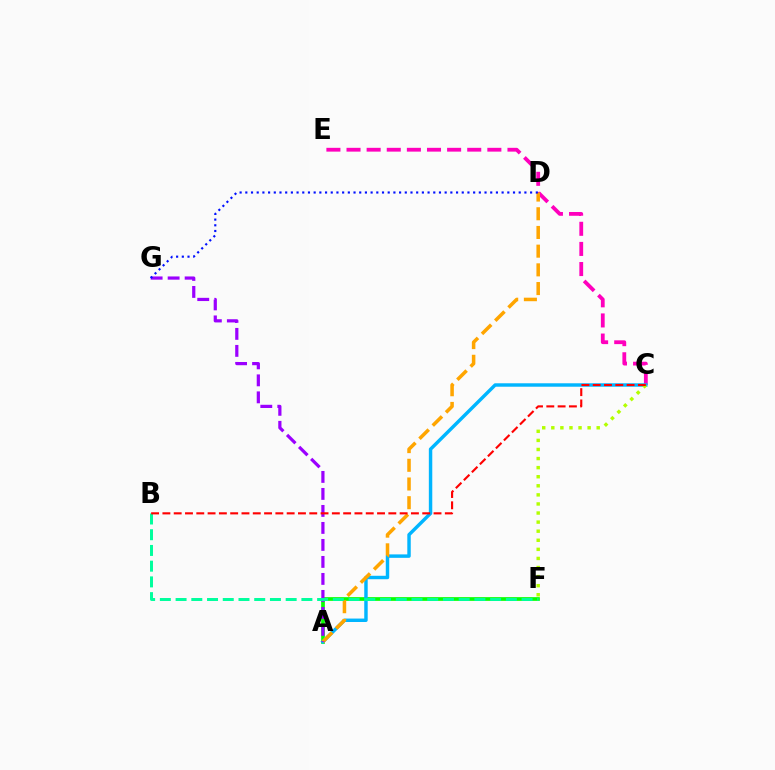{('C', 'E'): [{'color': '#ff00bd', 'line_style': 'dashed', 'thickness': 2.73}], ('A', 'F'): [{'color': '#08ff00', 'line_style': 'solid', 'thickness': 2.66}], ('A', 'C'): [{'color': '#00b5ff', 'line_style': 'solid', 'thickness': 2.48}], ('A', 'D'): [{'color': '#ffa500', 'line_style': 'dashed', 'thickness': 2.54}], ('A', 'G'): [{'color': '#9b00ff', 'line_style': 'dashed', 'thickness': 2.31}], ('D', 'G'): [{'color': '#0010ff', 'line_style': 'dotted', 'thickness': 1.55}], ('B', 'F'): [{'color': '#00ff9d', 'line_style': 'dashed', 'thickness': 2.14}], ('C', 'F'): [{'color': '#b3ff00', 'line_style': 'dotted', 'thickness': 2.47}], ('B', 'C'): [{'color': '#ff0000', 'line_style': 'dashed', 'thickness': 1.53}]}